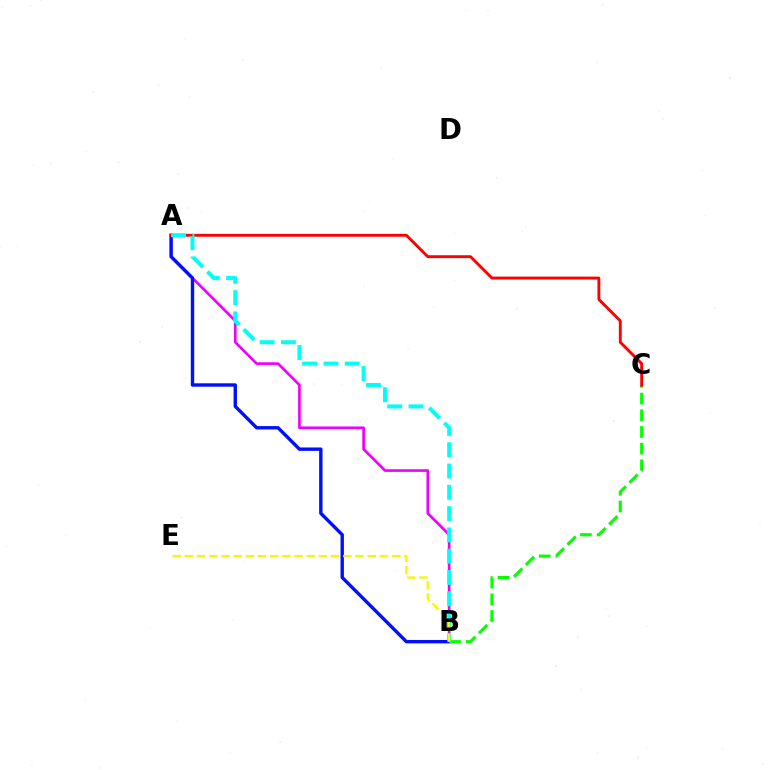{('A', 'B'): [{'color': '#ee00ff', 'line_style': 'solid', 'thickness': 1.91}, {'color': '#0010ff', 'line_style': 'solid', 'thickness': 2.44}, {'color': '#00fff6', 'line_style': 'dashed', 'thickness': 2.89}], ('B', 'C'): [{'color': '#08ff00', 'line_style': 'dashed', 'thickness': 2.27}], ('A', 'C'): [{'color': '#ff0000', 'line_style': 'solid', 'thickness': 2.08}], ('B', 'E'): [{'color': '#fcf500', 'line_style': 'dashed', 'thickness': 1.66}]}